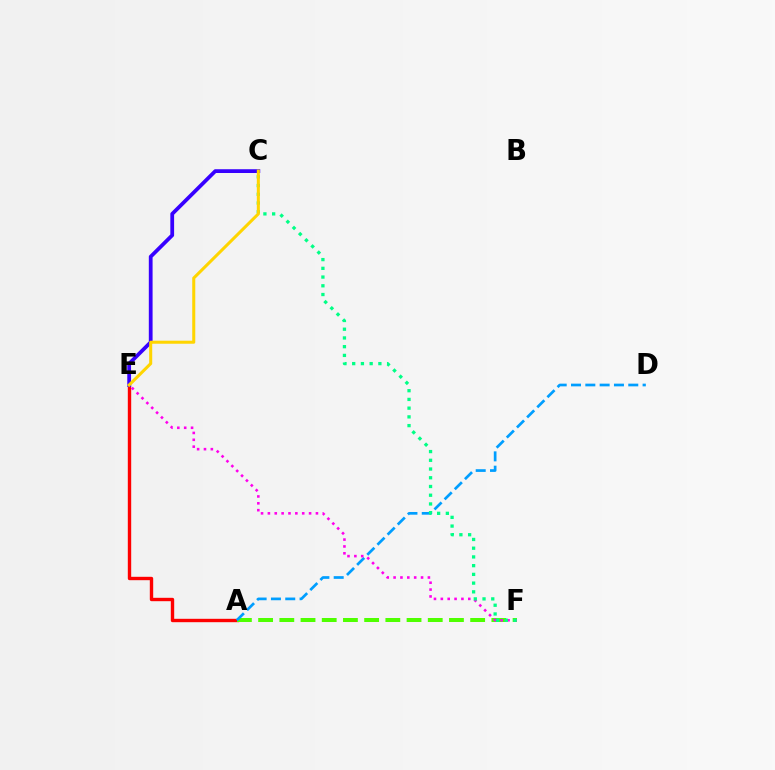{('A', 'E'): [{'color': '#ff0000', 'line_style': 'solid', 'thickness': 2.44}], ('A', 'F'): [{'color': '#4fff00', 'line_style': 'dashed', 'thickness': 2.88}], ('C', 'E'): [{'color': '#3700ff', 'line_style': 'solid', 'thickness': 2.71}, {'color': '#ffd500', 'line_style': 'solid', 'thickness': 2.19}], ('A', 'D'): [{'color': '#009eff', 'line_style': 'dashed', 'thickness': 1.94}], ('E', 'F'): [{'color': '#ff00ed', 'line_style': 'dotted', 'thickness': 1.86}], ('C', 'F'): [{'color': '#00ff86', 'line_style': 'dotted', 'thickness': 2.37}]}